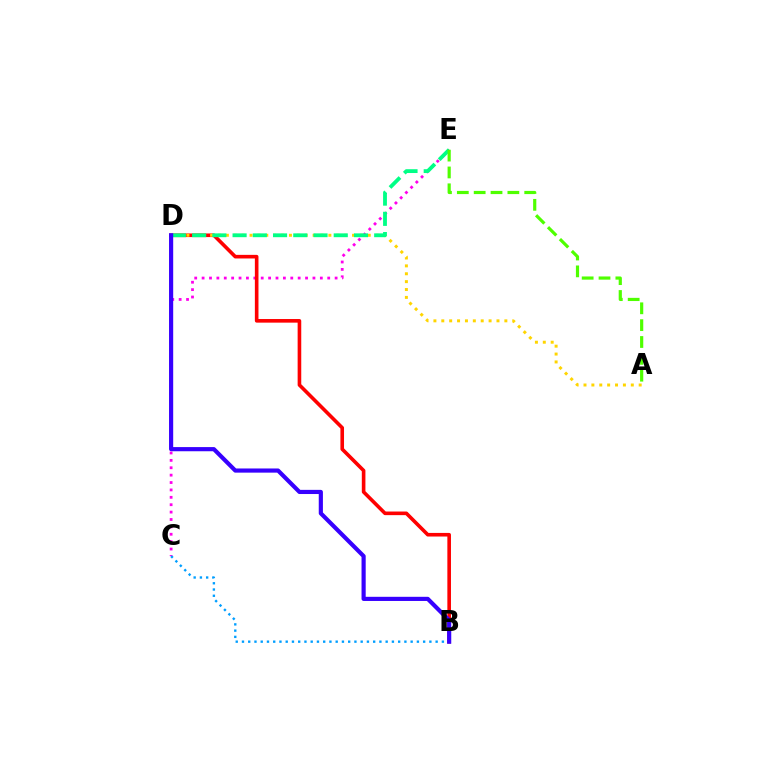{('C', 'E'): [{'color': '#ff00ed', 'line_style': 'dotted', 'thickness': 2.01}], ('B', 'D'): [{'color': '#ff0000', 'line_style': 'solid', 'thickness': 2.6}, {'color': '#3700ff', 'line_style': 'solid', 'thickness': 3.0}], ('A', 'D'): [{'color': '#ffd500', 'line_style': 'dotted', 'thickness': 2.14}], ('D', 'E'): [{'color': '#00ff86', 'line_style': 'dashed', 'thickness': 2.75}], ('A', 'E'): [{'color': '#4fff00', 'line_style': 'dashed', 'thickness': 2.29}], ('B', 'C'): [{'color': '#009eff', 'line_style': 'dotted', 'thickness': 1.7}]}